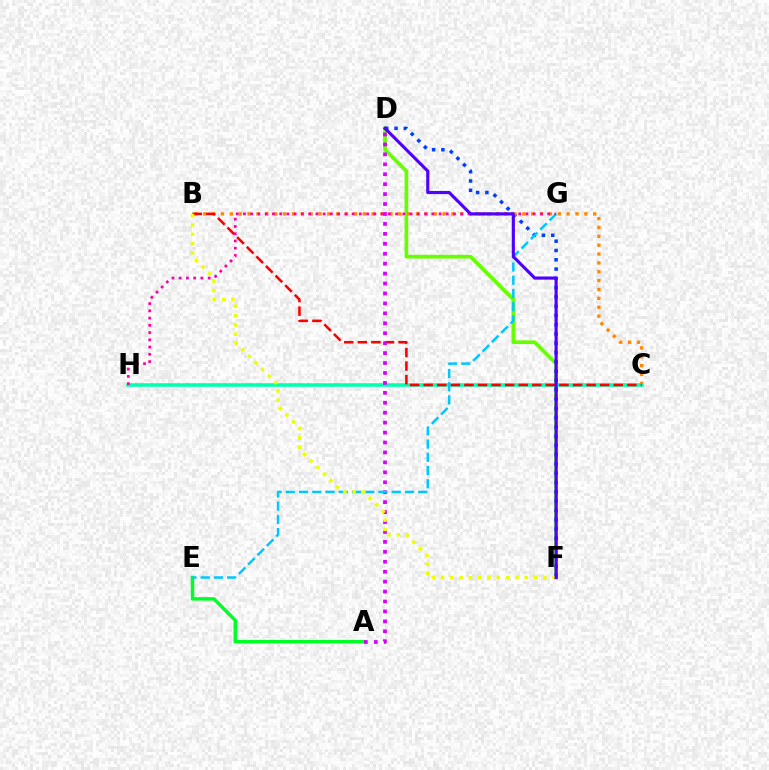{('D', 'F'): [{'color': '#66ff00', 'line_style': 'solid', 'thickness': 2.65}, {'color': '#003fff', 'line_style': 'dotted', 'thickness': 2.52}, {'color': '#4f00ff', 'line_style': 'solid', 'thickness': 2.25}], ('B', 'C'): [{'color': '#ff8800', 'line_style': 'dotted', 'thickness': 2.41}, {'color': '#ff0000', 'line_style': 'dashed', 'thickness': 1.84}], ('C', 'H'): [{'color': '#00ffaf', 'line_style': 'solid', 'thickness': 2.55}], ('A', 'E'): [{'color': '#00ff27', 'line_style': 'solid', 'thickness': 2.48}], ('A', 'D'): [{'color': '#d600ff', 'line_style': 'dotted', 'thickness': 2.7}], ('E', 'G'): [{'color': '#00c7ff', 'line_style': 'dashed', 'thickness': 1.8}], ('B', 'F'): [{'color': '#eeff00', 'line_style': 'dotted', 'thickness': 2.53}], ('G', 'H'): [{'color': '#ff00a0', 'line_style': 'dotted', 'thickness': 1.97}]}